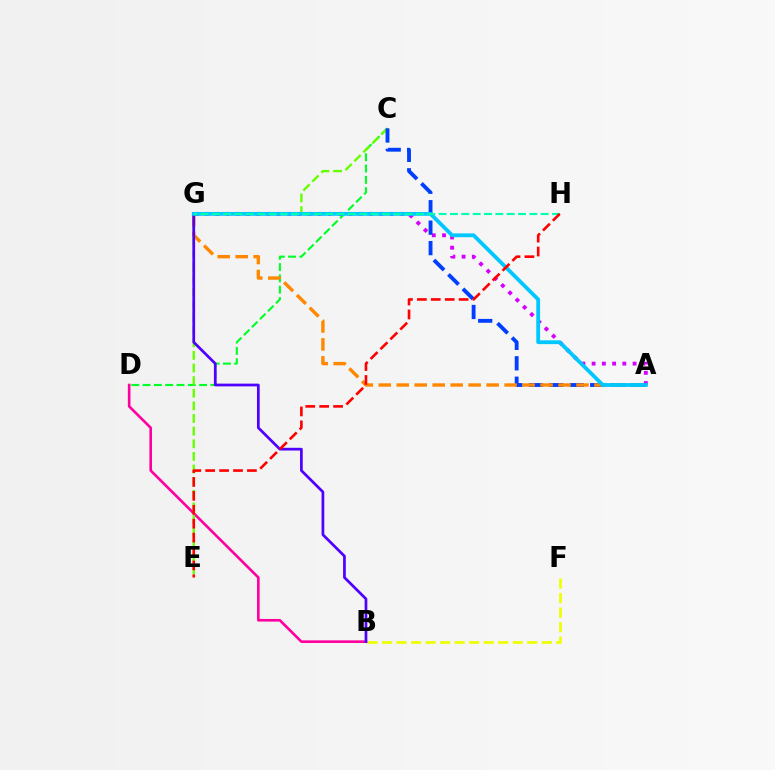{('C', 'D'): [{'color': '#00ff27', 'line_style': 'dashed', 'thickness': 1.54}], ('A', 'G'): [{'color': '#d600ff', 'line_style': 'dotted', 'thickness': 2.78}, {'color': '#ff8800', 'line_style': 'dashed', 'thickness': 2.44}, {'color': '#00c7ff', 'line_style': 'solid', 'thickness': 2.74}], ('B', 'D'): [{'color': '#ff00a0', 'line_style': 'solid', 'thickness': 1.89}], ('C', 'E'): [{'color': '#66ff00', 'line_style': 'dashed', 'thickness': 1.71}], ('A', 'C'): [{'color': '#003fff', 'line_style': 'dashed', 'thickness': 2.78}], ('B', 'F'): [{'color': '#eeff00', 'line_style': 'dashed', 'thickness': 1.97}], ('B', 'G'): [{'color': '#4f00ff', 'line_style': 'solid', 'thickness': 1.96}], ('G', 'H'): [{'color': '#00ffaf', 'line_style': 'dashed', 'thickness': 1.54}], ('E', 'H'): [{'color': '#ff0000', 'line_style': 'dashed', 'thickness': 1.89}]}